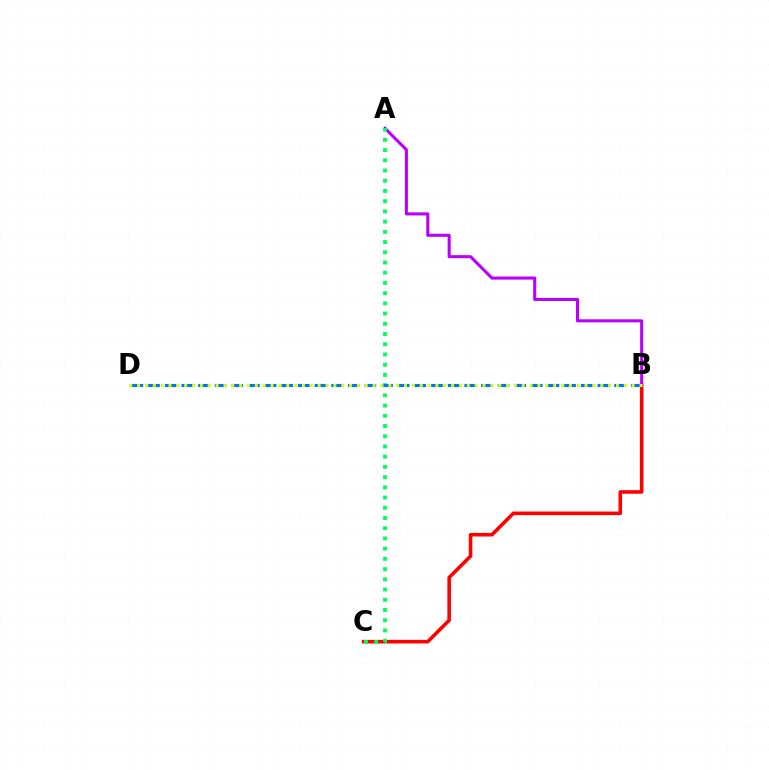{('B', 'C'): [{'color': '#ff0000', 'line_style': 'solid', 'thickness': 2.57}], ('A', 'B'): [{'color': '#b900ff', 'line_style': 'solid', 'thickness': 2.2}], ('A', 'C'): [{'color': '#00ff5c', 'line_style': 'dotted', 'thickness': 2.78}], ('B', 'D'): [{'color': '#0074ff', 'line_style': 'dashed', 'thickness': 2.26}, {'color': '#d1ff00', 'line_style': 'dotted', 'thickness': 2.13}]}